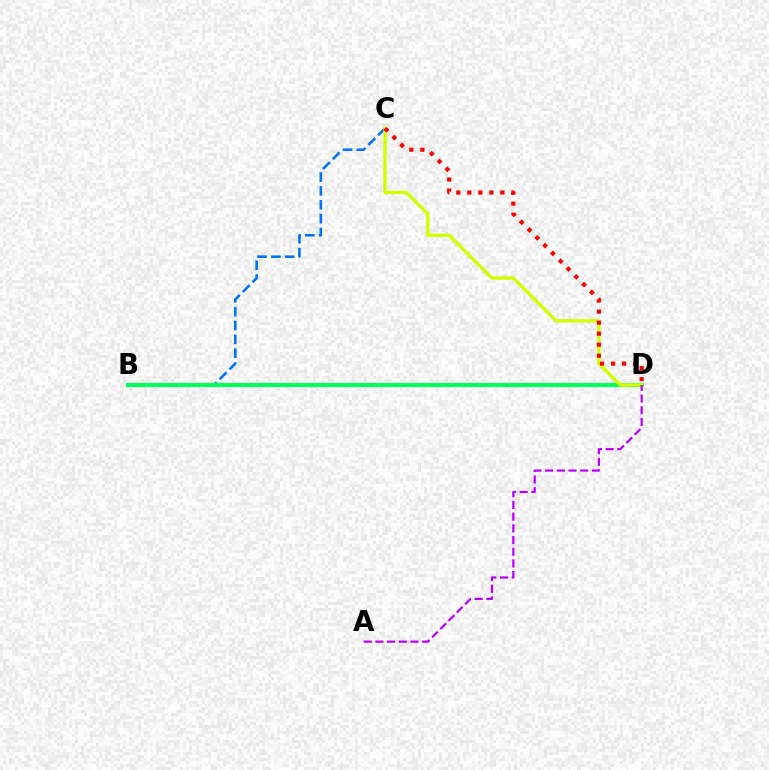{('B', 'C'): [{'color': '#0074ff', 'line_style': 'dashed', 'thickness': 1.88}], ('B', 'D'): [{'color': '#00ff5c', 'line_style': 'solid', 'thickness': 2.93}], ('C', 'D'): [{'color': '#d1ff00', 'line_style': 'solid', 'thickness': 2.44}, {'color': '#ff0000', 'line_style': 'dotted', 'thickness': 3.0}], ('A', 'D'): [{'color': '#b900ff', 'line_style': 'dashed', 'thickness': 1.59}]}